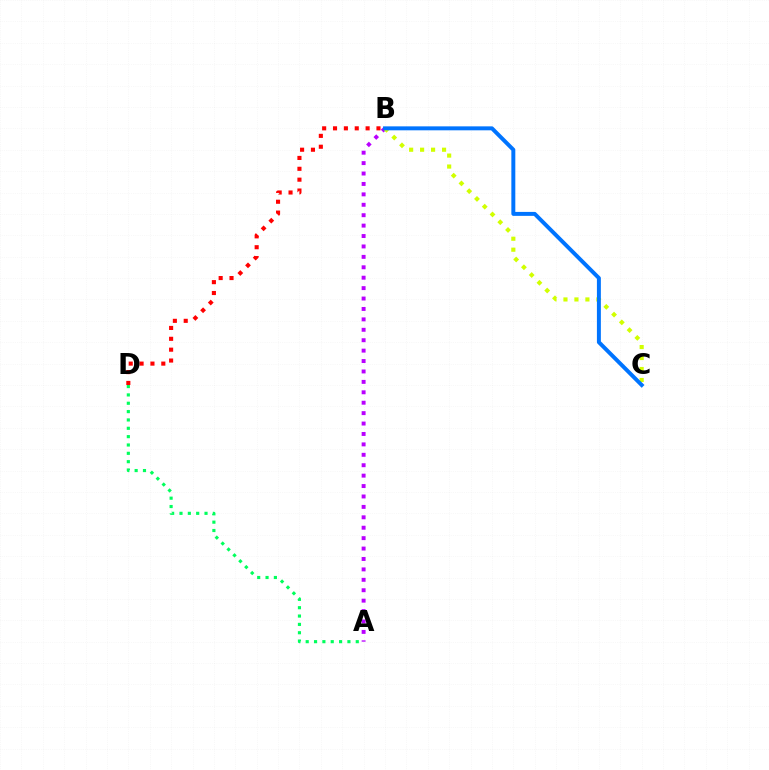{('B', 'D'): [{'color': '#ff0000', 'line_style': 'dotted', 'thickness': 2.95}], ('A', 'B'): [{'color': '#b900ff', 'line_style': 'dotted', 'thickness': 2.83}], ('B', 'C'): [{'color': '#d1ff00', 'line_style': 'dotted', 'thickness': 2.98}, {'color': '#0074ff', 'line_style': 'solid', 'thickness': 2.85}], ('A', 'D'): [{'color': '#00ff5c', 'line_style': 'dotted', 'thickness': 2.27}]}